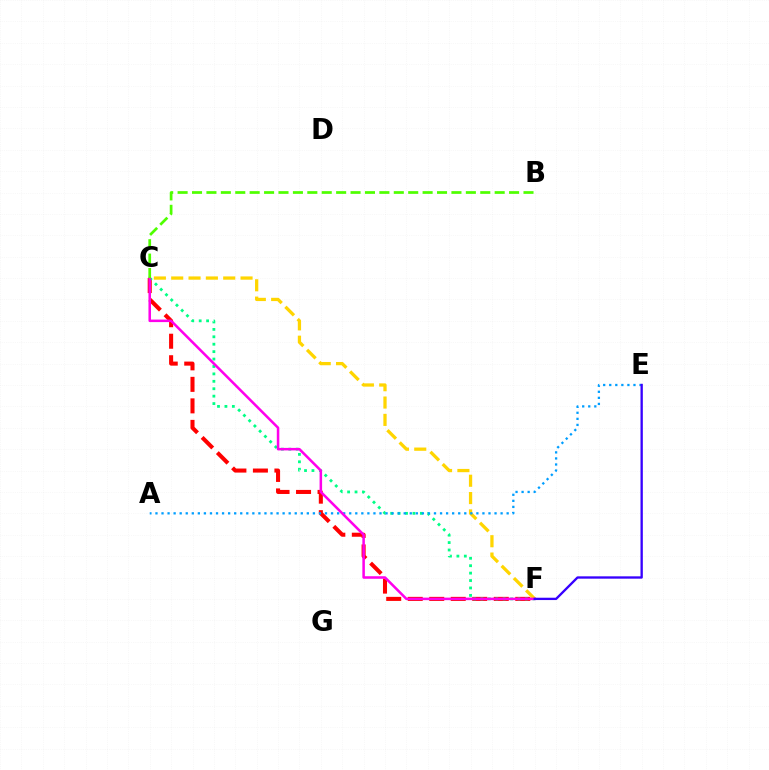{('C', 'F'): [{'color': '#ff0000', 'line_style': 'dashed', 'thickness': 2.92}, {'color': '#00ff86', 'line_style': 'dotted', 'thickness': 2.02}, {'color': '#ffd500', 'line_style': 'dashed', 'thickness': 2.35}, {'color': '#ff00ed', 'line_style': 'solid', 'thickness': 1.83}], ('A', 'E'): [{'color': '#009eff', 'line_style': 'dotted', 'thickness': 1.65}], ('B', 'C'): [{'color': '#4fff00', 'line_style': 'dashed', 'thickness': 1.96}], ('E', 'F'): [{'color': '#3700ff', 'line_style': 'solid', 'thickness': 1.68}]}